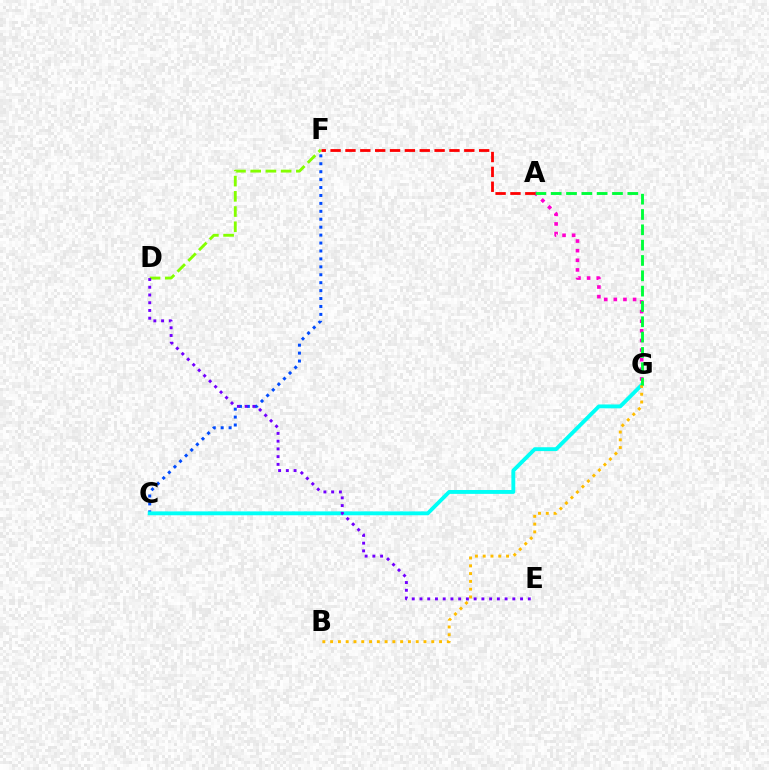{('C', 'F'): [{'color': '#004bff', 'line_style': 'dotted', 'thickness': 2.15}], ('A', 'G'): [{'color': '#ff00cf', 'line_style': 'dotted', 'thickness': 2.61}, {'color': '#00ff39', 'line_style': 'dashed', 'thickness': 2.08}], ('C', 'G'): [{'color': '#00fff6', 'line_style': 'solid', 'thickness': 2.78}], ('D', 'F'): [{'color': '#84ff00', 'line_style': 'dashed', 'thickness': 2.07}], ('B', 'G'): [{'color': '#ffbd00', 'line_style': 'dotted', 'thickness': 2.11}], ('D', 'E'): [{'color': '#7200ff', 'line_style': 'dotted', 'thickness': 2.1}], ('A', 'F'): [{'color': '#ff0000', 'line_style': 'dashed', 'thickness': 2.02}]}